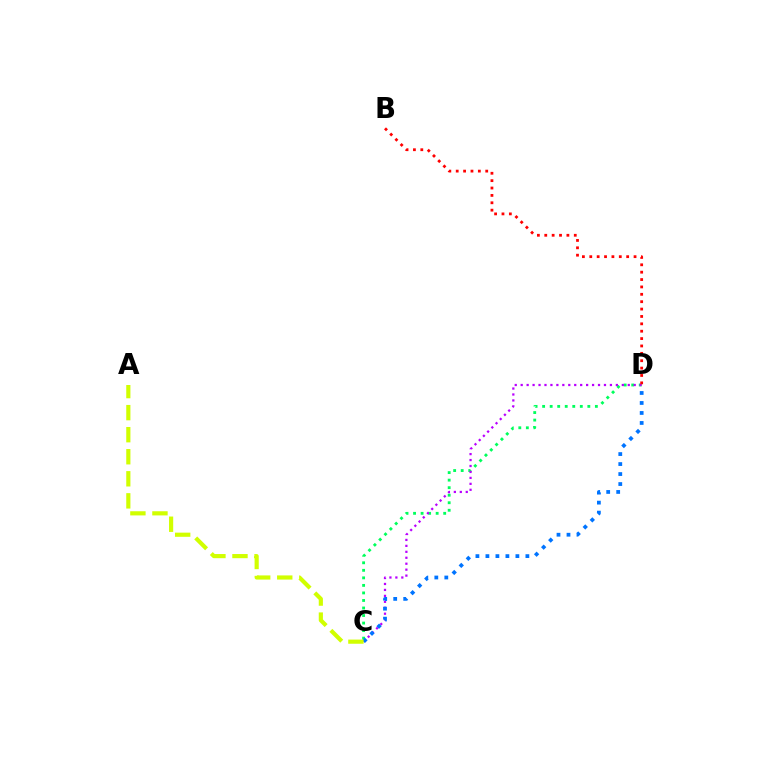{('C', 'D'): [{'color': '#00ff5c', 'line_style': 'dotted', 'thickness': 2.05}, {'color': '#b900ff', 'line_style': 'dotted', 'thickness': 1.62}, {'color': '#0074ff', 'line_style': 'dotted', 'thickness': 2.72}], ('A', 'C'): [{'color': '#d1ff00', 'line_style': 'dashed', 'thickness': 3.0}], ('B', 'D'): [{'color': '#ff0000', 'line_style': 'dotted', 'thickness': 2.0}]}